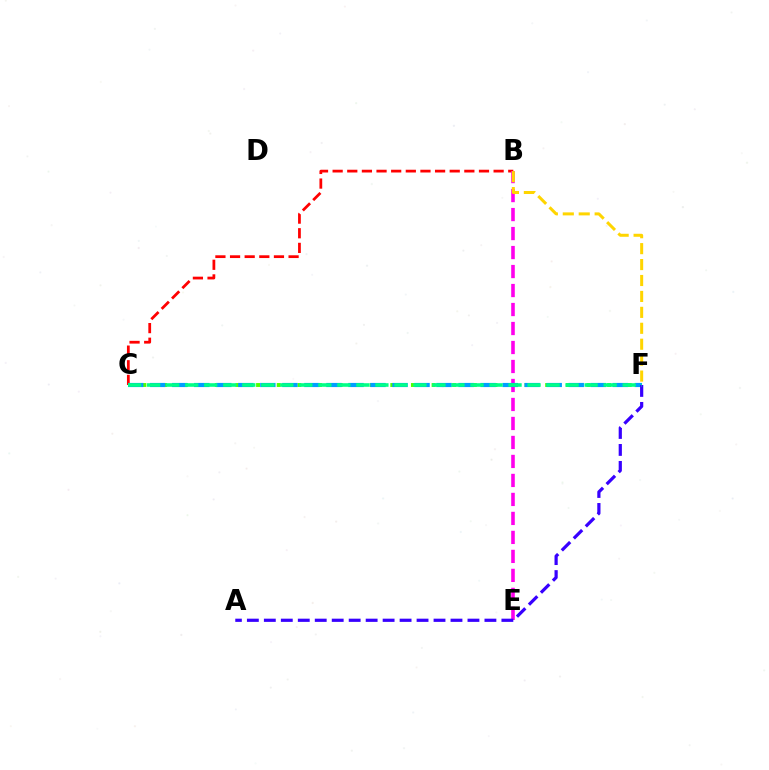{('B', 'C'): [{'color': '#ff0000', 'line_style': 'dashed', 'thickness': 1.99}], ('B', 'E'): [{'color': '#ff00ed', 'line_style': 'dashed', 'thickness': 2.58}], ('C', 'F'): [{'color': '#4fff00', 'line_style': 'dotted', 'thickness': 2.81}, {'color': '#009eff', 'line_style': 'dashed', 'thickness': 2.99}, {'color': '#00ff86', 'line_style': 'dashed', 'thickness': 2.58}], ('A', 'F'): [{'color': '#3700ff', 'line_style': 'dashed', 'thickness': 2.31}], ('B', 'F'): [{'color': '#ffd500', 'line_style': 'dashed', 'thickness': 2.16}]}